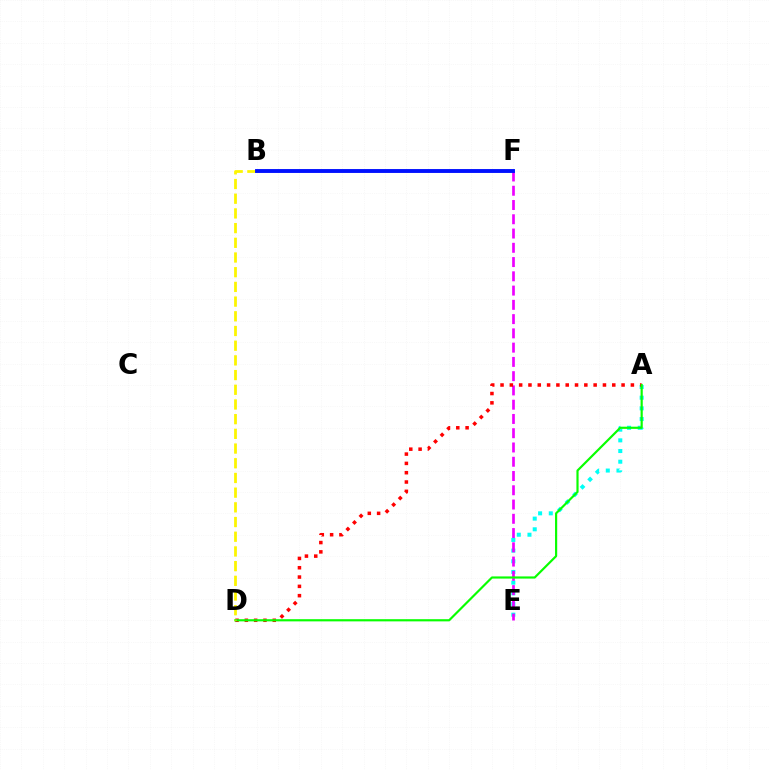{('A', 'E'): [{'color': '#00fff6', 'line_style': 'dotted', 'thickness': 2.9}], ('E', 'F'): [{'color': '#ee00ff', 'line_style': 'dashed', 'thickness': 1.94}], ('A', 'D'): [{'color': '#ff0000', 'line_style': 'dotted', 'thickness': 2.53}, {'color': '#08ff00', 'line_style': 'solid', 'thickness': 1.57}], ('B', 'D'): [{'color': '#fcf500', 'line_style': 'dashed', 'thickness': 2.0}], ('B', 'F'): [{'color': '#0010ff', 'line_style': 'solid', 'thickness': 2.8}]}